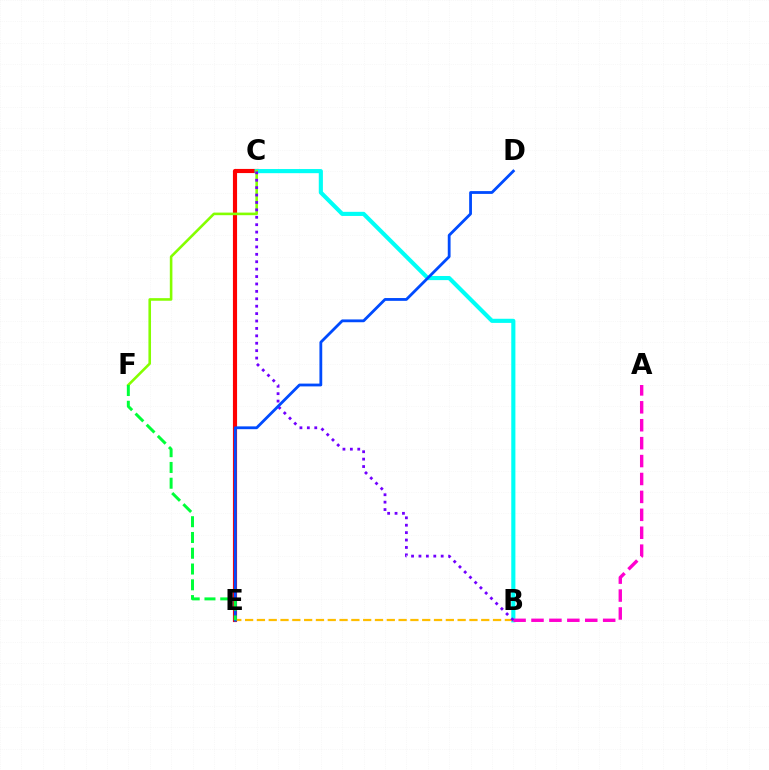{('C', 'E'): [{'color': '#ff0000', 'line_style': 'solid', 'thickness': 2.98}], ('B', 'C'): [{'color': '#00fff6', 'line_style': 'solid', 'thickness': 2.97}, {'color': '#7200ff', 'line_style': 'dotted', 'thickness': 2.01}], ('C', 'F'): [{'color': '#84ff00', 'line_style': 'solid', 'thickness': 1.87}], ('A', 'B'): [{'color': '#ff00cf', 'line_style': 'dashed', 'thickness': 2.43}], ('B', 'E'): [{'color': '#ffbd00', 'line_style': 'dashed', 'thickness': 1.6}], ('D', 'E'): [{'color': '#004bff', 'line_style': 'solid', 'thickness': 2.02}], ('E', 'F'): [{'color': '#00ff39', 'line_style': 'dashed', 'thickness': 2.14}]}